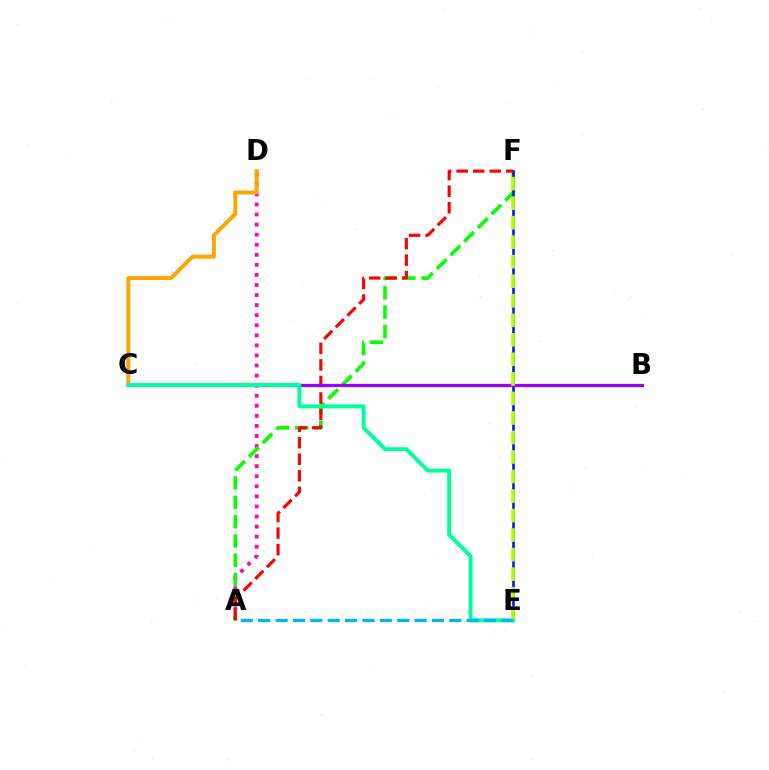{('A', 'D'): [{'color': '#ff00bd', 'line_style': 'dotted', 'thickness': 2.73}], ('A', 'F'): [{'color': '#08ff00', 'line_style': 'dashed', 'thickness': 2.62}, {'color': '#ff0000', 'line_style': 'dashed', 'thickness': 2.25}], ('E', 'F'): [{'color': '#0010ff', 'line_style': 'solid', 'thickness': 1.83}, {'color': '#b3ff00', 'line_style': 'dashed', 'thickness': 2.65}], ('C', 'D'): [{'color': '#ffa500', 'line_style': 'solid', 'thickness': 2.86}], ('B', 'C'): [{'color': '#9b00ff', 'line_style': 'solid', 'thickness': 2.33}], ('C', 'E'): [{'color': '#00ff9d', 'line_style': 'solid', 'thickness': 2.83}], ('A', 'E'): [{'color': '#00b5ff', 'line_style': 'dashed', 'thickness': 2.36}]}